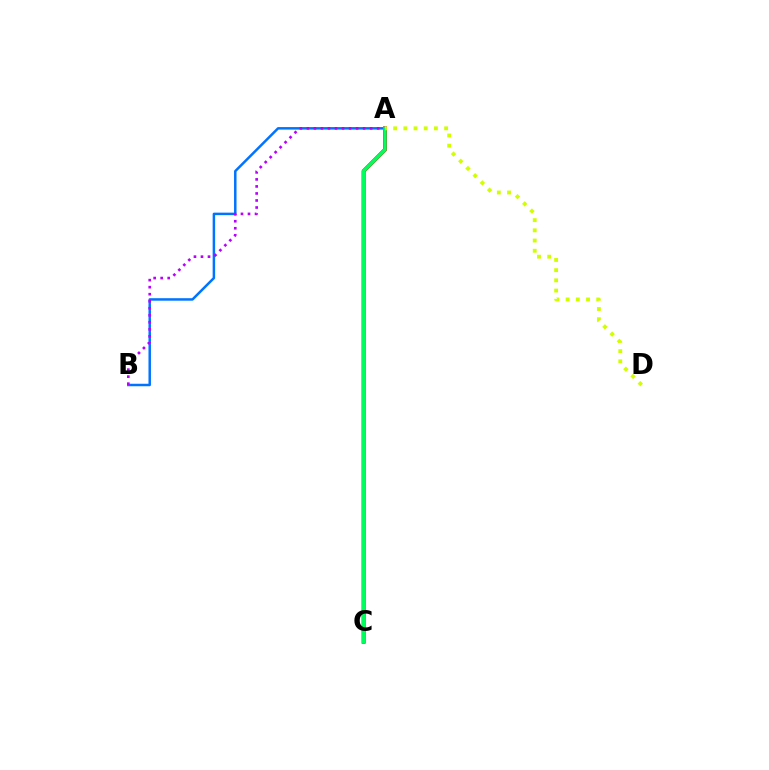{('A', 'B'): [{'color': '#0074ff', 'line_style': 'solid', 'thickness': 1.8}, {'color': '#b900ff', 'line_style': 'dotted', 'thickness': 1.91}], ('A', 'C'): [{'color': '#ff0000', 'line_style': 'solid', 'thickness': 2.84}, {'color': '#00ff5c', 'line_style': 'solid', 'thickness': 2.47}], ('A', 'D'): [{'color': '#d1ff00', 'line_style': 'dotted', 'thickness': 2.77}]}